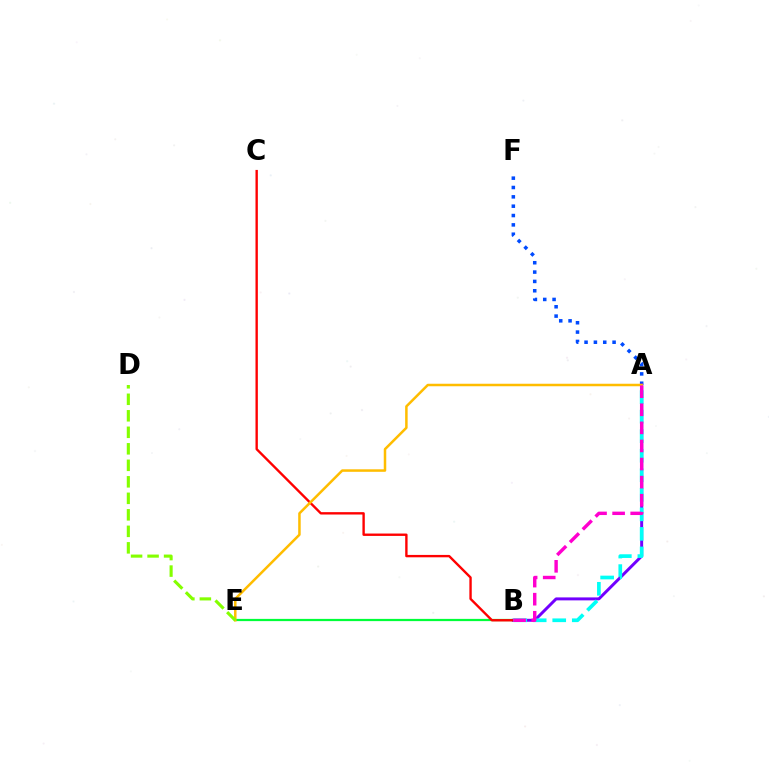{('B', 'E'): [{'color': '#00ff39', 'line_style': 'solid', 'thickness': 1.61}], ('A', 'F'): [{'color': '#004bff', 'line_style': 'dotted', 'thickness': 2.54}], ('A', 'B'): [{'color': '#7200ff', 'line_style': 'solid', 'thickness': 2.13}, {'color': '#00fff6', 'line_style': 'dashed', 'thickness': 2.65}, {'color': '#ff00cf', 'line_style': 'dashed', 'thickness': 2.46}], ('B', 'C'): [{'color': '#ff0000', 'line_style': 'solid', 'thickness': 1.71}], ('A', 'E'): [{'color': '#ffbd00', 'line_style': 'solid', 'thickness': 1.8}], ('D', 'E'): [{'color': '#84ff00', 'line_style': 'dashed', 'thickness': 2.24}]}